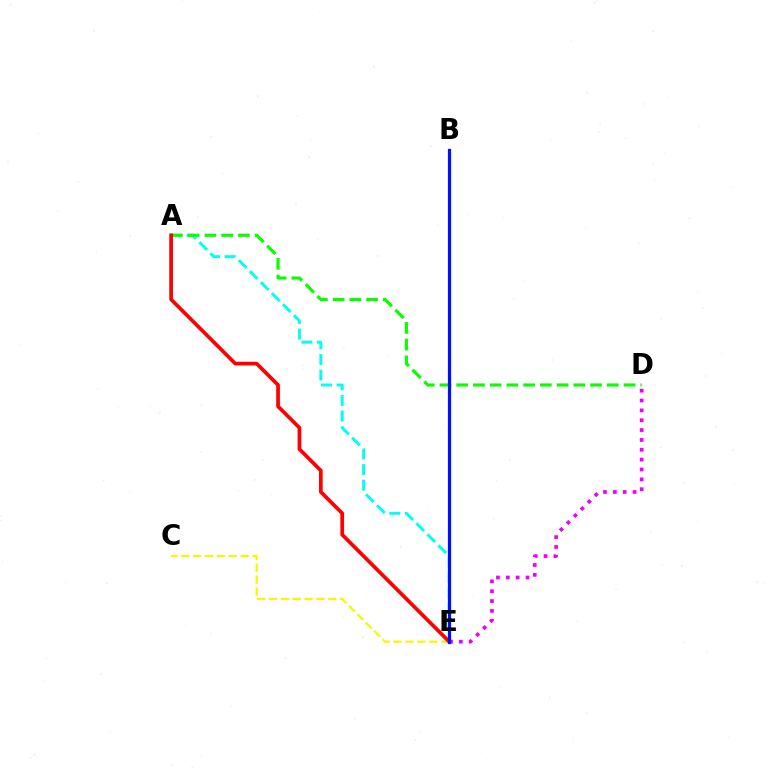{('C', 'E'): [{'color': '#fcf500', 'line_style': 'dashed', 'thickness': 1.61}], ('A', 'E'): [{'color': '#00fff6', 'line_style': 'dashed', 'thickness': 2.12}, {'color': '#ff0000', 'line_style': 'solid', 'thickness': 2.67}], ('D', 'E'): [{'color': '#ee00ff', 'line_style': 'dotted', 'thickness': 2.68}], ('A', 'D'): [{'color': '#08ff00', 'line_style': 'dashed', 'thickness': 2.27}], ('B', 'E'): [{'color': '#0010ff', 'line_style': 'solid', 'thickness': 2.32}]}